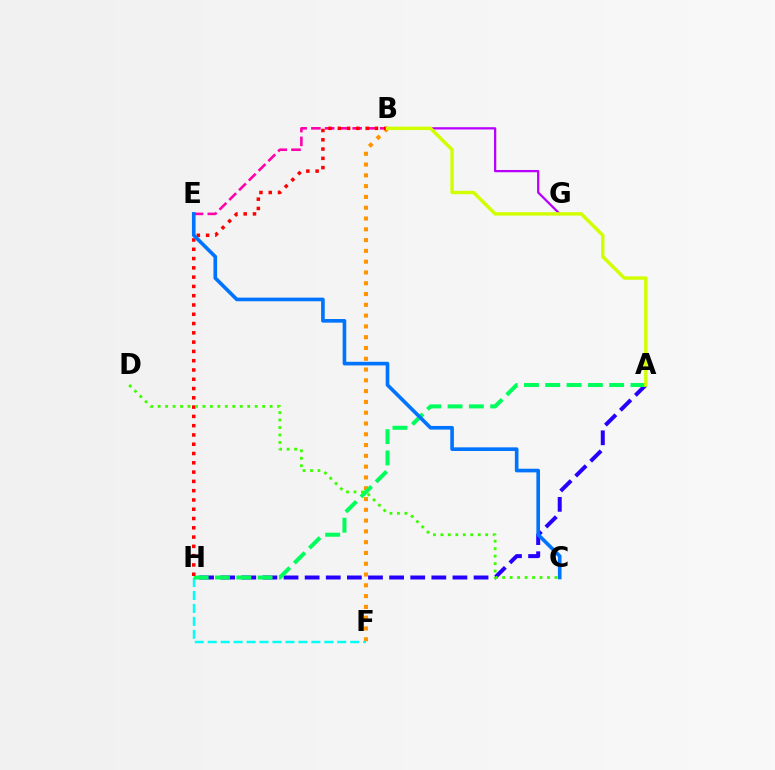{('B', 'E'): [{'color': '#ff00ac', 'line_style': 'dashed', 'thickness': 1.87}], ('B', 'G'): [{'color': '#b900ff', 'line_style': 'solid', 'thickness': 1.63}], ('A', 'H'): [{'color': '#2500ff', 'line_style': 'dashed', 'thickness': 2.87}, {'color': '#00ff5c', 'line_style': 'dashed', 'thickness': 2.89}], ('B', 'F'): [{'color': '#ff9400', 'line_style': 'dotted', 'thickness': 2.93}], ('F', 'H'): [{'color': '#00fff6', 'line_style': 'dashed', 'thickness': 1.76}], ('B', 'H'): [{'color': '#ff0000', 'line_style': 'dotted', 'thickness': 2.52}], ('C', 'D'): [{'color': '#3dff00', 'line_style': 'dotted', 'thickness': 2.03}], ('C', 'E'): [{'color': '#0074ff', 'line_style': 'solid', 'thickness': 2.62}], ('A', 'B'): [{'color': '#d1ff00', 'line_style': 'solid', 'thickness': 2.47}]}